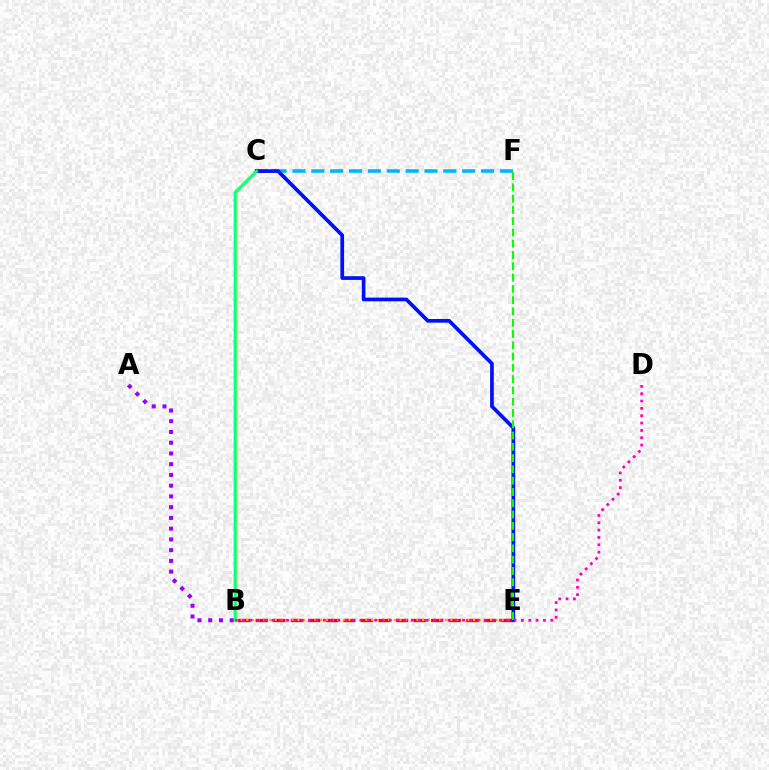{('B', 'E'): [{'color': '#ff0000', 'line_style': 'dashed', 'thickness': 2.38}, {'color': '#ffa500', 'line_style': 'dotted', 'thickness': 1.54}], ('C', 'F'): [{'color': '#00b5ff', 'line_style': 'dashed', 'thickness': 2.56}], ('B', 'C'): [{'color': '#b3ff00', 'line_style': 'solid', 'thickness': 2.75}, {'color': '#00ff9d', 'line_style': 'solid', 'thickness': 1.83}], ('C', 'E'): [{'color': '#0010ff', 'line_style': 'solid', 'thickness': 2.67}], ('E', 'F'): [{'color': '#08ff00', 'line_style': 'dashed', 'thickness': 1.53}], ('A', 'B'): [{'color': '#9b00ff', 'line_style': 'dotted', 'thickness': 2.92}], ('B', 'D'): [{'color': '#ff00bd', 'line_style': 'dotted', 'thickness': 1.99}]}